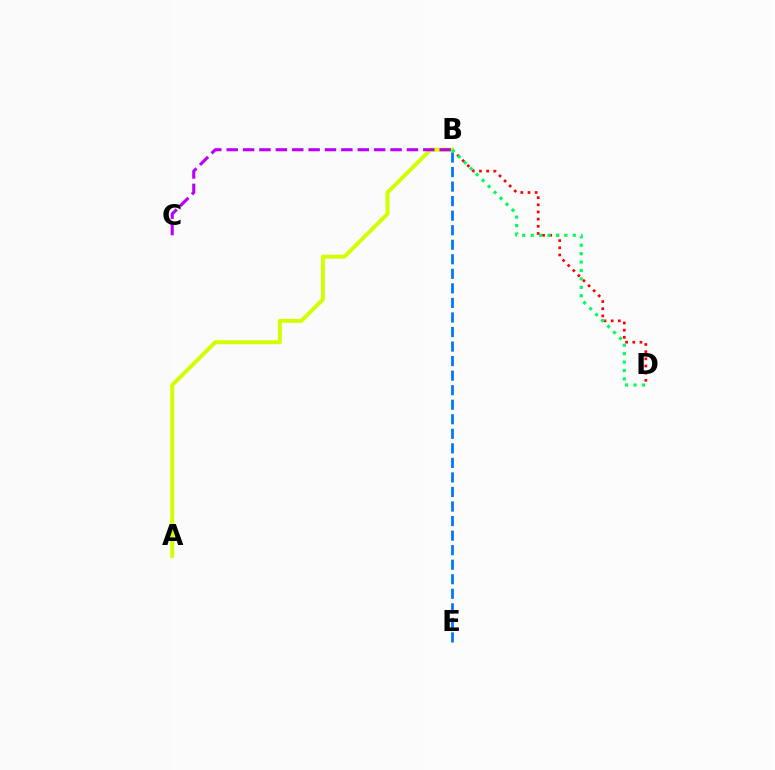{('B', 'D'): [{'color': '#ff0000', 'line_style': 'dotted', 'thickness': 1.95}, {'color': '#00ff5c', 'line_style': 'dotted', 'thickness': 2.29}], ('A', 'B'): [{'color': '#d1ff00', 'line_style': 'solid', 'thickness': 2.85}], ('B', 'E'): [{'color': '#0074ff', 'line_style': 'dashed', 'thickness': 1.98}], ('B', 'C'): [{'color': '#b900ff', 'line_style': 'dashed', 'thickness': 2.23}]}